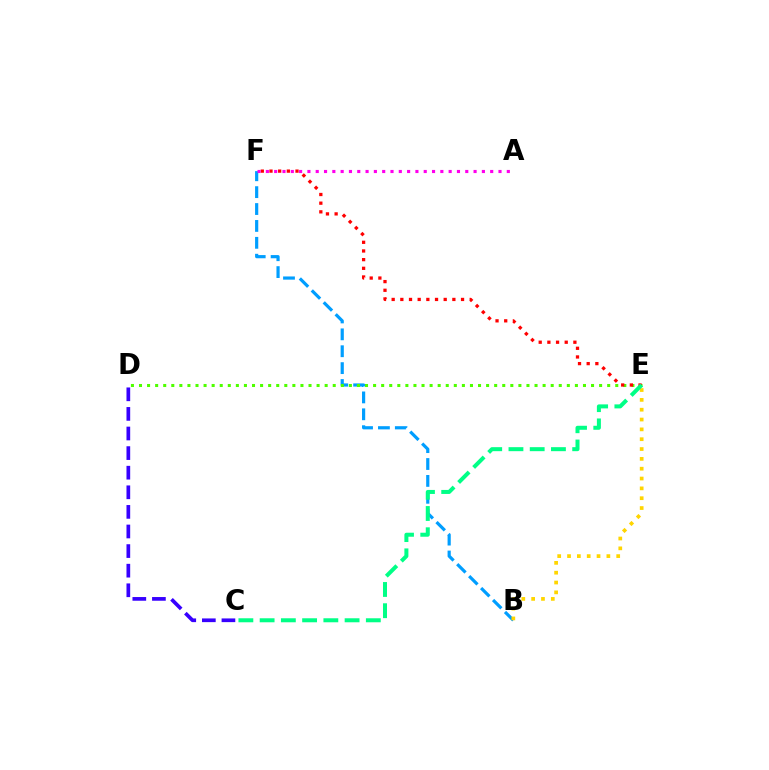{('B', 'F'): [{'color': '#009eff', 'line_style': 'dashed', 'thickness': 2.29}], ('D', 'E'): [{'color': '#4fff00', 'line_style': 'dotted', 'thickness': 2.19}], ('B', 'E'): [{'color': '#ffd500', 'line_style': 'dotted', 'thickness': 2.67}], ('C', 'D'): [{'color': '#3700ff', 'line_style': 'dashed', 'thickness': 2.66}], ('E', 'F'): [{'color': '#ff0000', 'line_style': 'dotted', 'thickness': 2.36}], ('A', 'F'): [{'color': '#ff00ed', 'line_style': 'dotted', 'thickness': 2.26}], ('C', 'E'): [{'color': '#00ff86', 'line_style': 'dashed', 'thickness': 2.89}]}